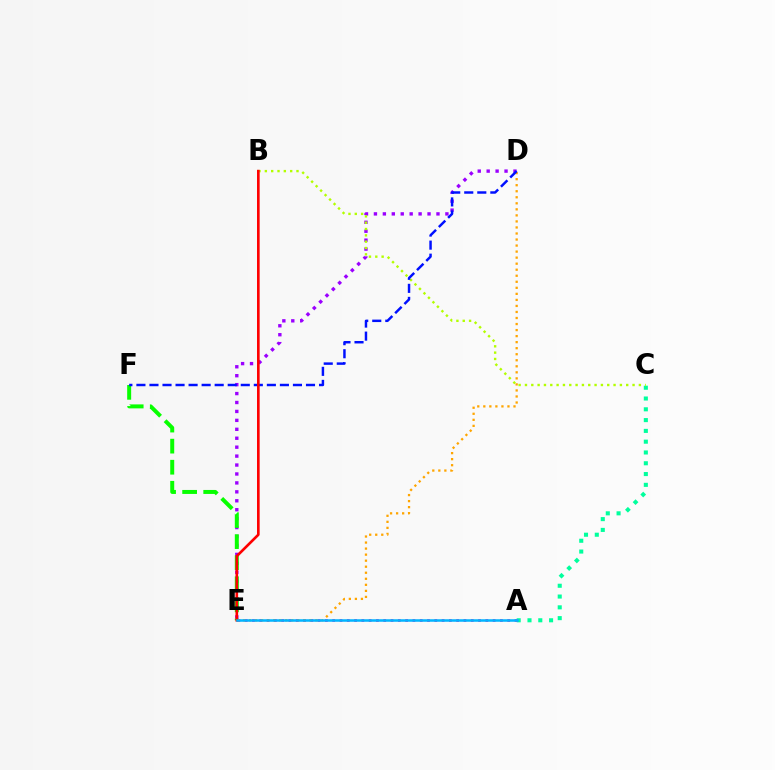{('D', 'E'): [{'color': '#9b00ff', 'line_style': 'dotted', 'thickness': 2.43}, {'color': '#ffa500', 'line_style': 'dotted', 'thickness': 1.64}], ('A', 'C'): [{'color': '#00ff9d', 'line_style': 'dotted', 'thickness': 2.93}], ('B', 'C'): [{'color': '#b3ff00', 'line_style': 'dotted', 'thickness': 1.72}], ('E', 'F'): [{'color': '#08ff00', 'line_style': 'dashed', 'thickness': 2.86}], ('A', 'E'): [{'color': '#ff00bd', 'line_style': 'dotted', 'thickness': 1.98}, {'color': '#00b5ff', 'line_style': 'solid', 'thickness': 1.82}], ('D', 'F'): [{'color': '#0010ff', 'line_style': 'dashed', 'thickness': 1.77}], ('B', 'E'): [{'color': '#ff0000', 'line_style': 'solid', 'thickness': 1.9}]}